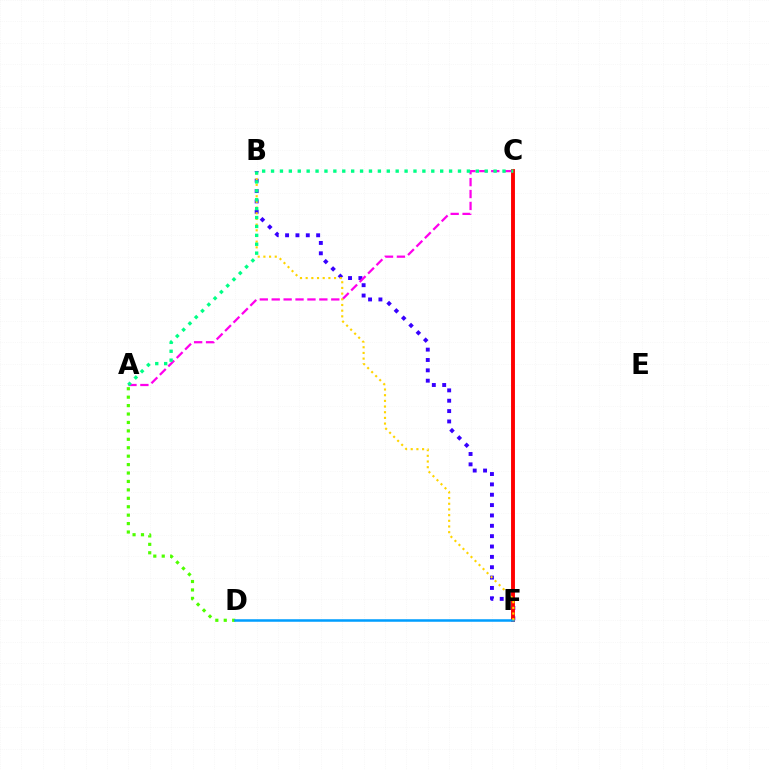{('A', 'D'): [{'color': '#4fff00', 'line_style': 'dotted', 'thickness': 2.29}], ('B', 'F'): [{'color': '#3700ff', 'line_style': 'dotted', 'thickness': 2.81}, {'color': '#ffd500', 'line_style': 'dotted', 'thickness': 1.54}], ('A', 'C'): [{'color': '#ff00ed', 'line_style': 'dashed', 'thickness': 1.62}, {'color': '#00ff86', 'line_style': 'dotted', 'thickness': 2.42}], ('C', 'F'): [{'color': '#ff0000', 'line_style': 'solid', 'thickness': 2.8}], ('D', 'F'): [{'color': '#009eff', 'line_style': 'solid', 'thickness': 1.82}]}